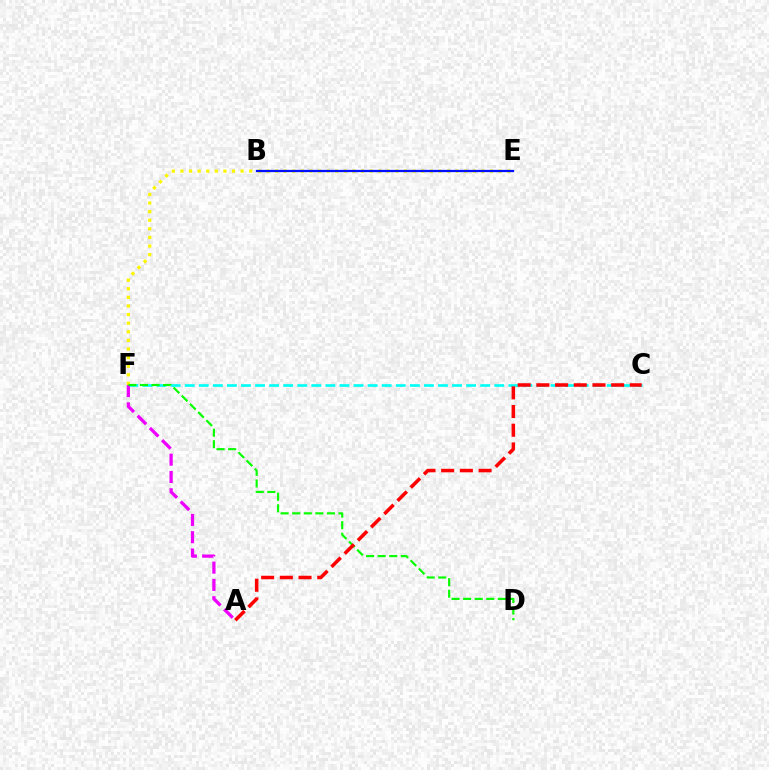{('C', 'F'): [{'color': '#00fff6', 'line_style': 'dashed', 'thickness': 1.91}], ('E', 'F'): [{'color': '#fcf500', 'line_style': 'dotted', 'thickness': 2.34}], ('B', 'E'): [{'color': '#0010ff', 'line_style': 'solid', 'thickness': 1.62}], ('A', 'F'): [{'color': '#ee00ff', 'line_style': 'dashed', 'thickness': 2.35}], ('D', 'F'): [{'color': '#08ff00', 'line_style': 'dashed', 'thickness': 1.57}], ('A', 'C'): [{'color': '#ff0000', 'line_style': 'dashed', 'thickness': 2.54}]}